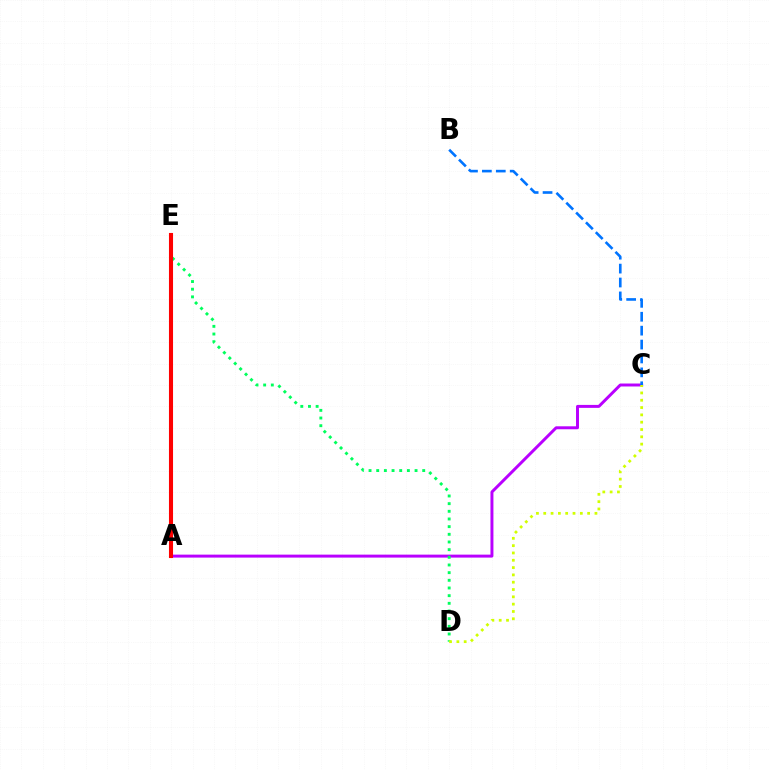{('A', 'C'): [{'color': '#b900ff', 'line_style': 'solid', 'thickness': 2.13}], ('D', 'E'): [{'color': '#00ff5c', 'line_style': 'dotted', 'thickness': 2.08}], ('B', 'C'): [{'color': '#0074ff', 'line_style': 'dashed', 'thickness': 1.89}], ('C', 'D'): [{'color': '#d1ff00', 'line_style': 'dotted', 'thickness': 1.99}], ('A', 'E'): [{'color': '#ff0000', 'line_style': 'solid', 'thickness': 2.94}]}